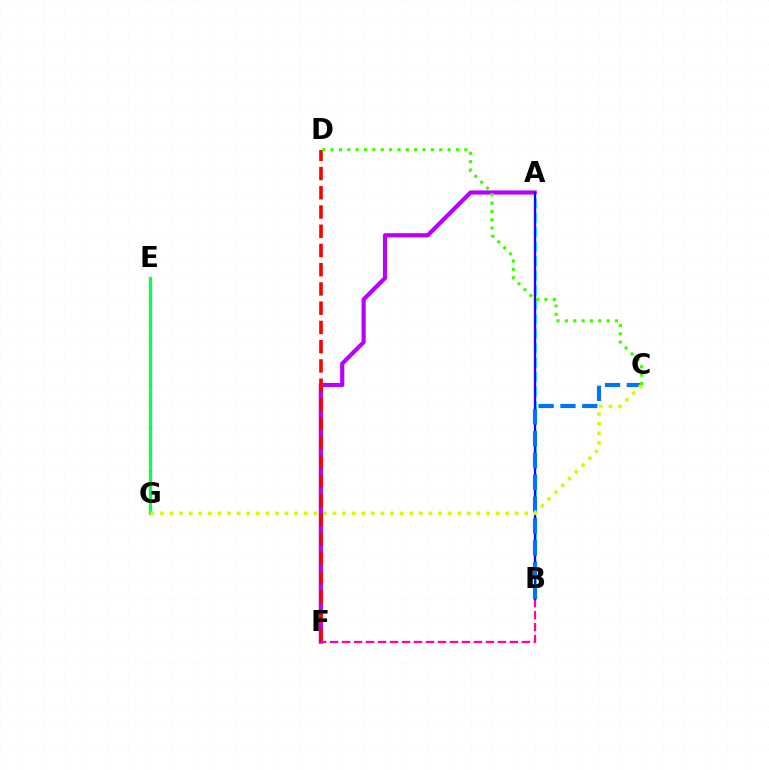{('A', 'F'): [{'color': '#b900ff', 'line_style': 'solid', 'thickness': 3.0}], ('D', 'F'): [{'color': '#ff0000', 'line_style': 'dashed', 'thickness': 2.61}], ('E', 'G'): [{'color': '#ff9400', 'line_style': 'dotted', 'thickness': 2.37}, {'color': '#00ff5c', 'line_style': 'solid', 'thickness': 2.34}], ('B', 'F'): [{'color': '#ff00ac', 'line_style': 'dashed', 'thickness': 1.63}], ('A', 'B'): [{'color': '#00fff6', 'line_style': 'dashed', 'thickness': 1.97}, {'color': '#2500ff', 'line_style': 'solid', 'thickness': 1.66}], ('B', 'C'): [{'color': '#0074ff', 'line_style': 'dashed', 'thickness': 2.97}], ('C', 'G'): [{'color': '#d1ff00', 'line_style': 'dotted', 'thickness': 2.61}], ('C', 'D'): [{'color': '#3dff00', 'line_style': 'dotted', 'thickness': 2.27}]}